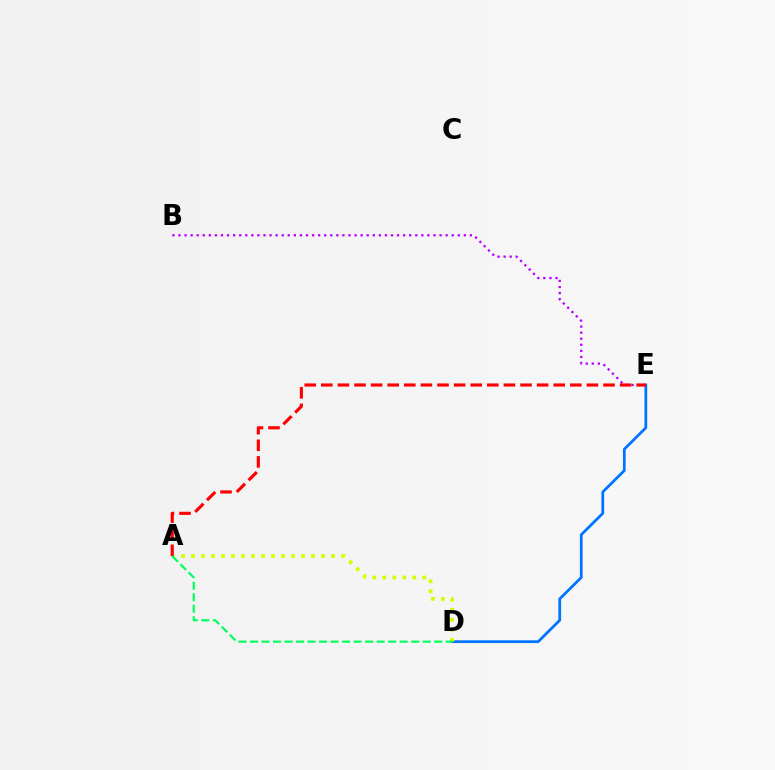{('D', 'E'): [{'color': '#0074ff', 'line_style': 'solid', 'thickness': 1.97}], ('B', 'E'): [{'color': '#b900ff', 'line_style': 'dotted', 'thickness': 1.65}], ('A', 'D'): [{'color': '#d1ff00', 'line_style': 'dotted', 'thickness': 2.72}, {'color': '#00ff5c', 'line_style': 'dashed', 'thickness': 1.56}], ('A', 'E'): [{'color': '#ff0000', 'line_style': 'dashed', 'thickness': 2.26}]}